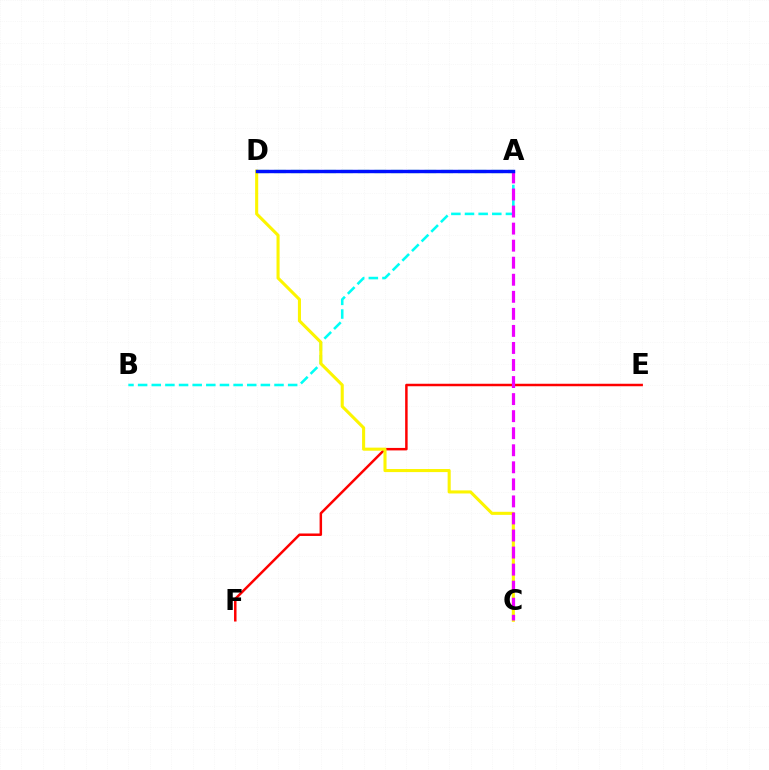{('E', 'F'): [{'color': '#ff0000', 'line_style': 'solid', 'thickness': 1.79}], ('A', 'B'): [{'color': '#00fff6', 'line_style': 'dashed', 'thickness': 1.85}], ('C', 'D'): [{'color': '#fcf500', 'line_style': 'solid', 'thickness': 2.21}], ('A', 'D'): [{'color': '#08ff00', 'line_style': 'dashed', 'thickness': 2.27}, {'color': '#0010ff', 'line_style': 'solid', 'thickness': 2.47}], ('A', 'C'): [{'color': '#ee00ff', 'line_style': 'dashed', 'thickness': 2.32}]}